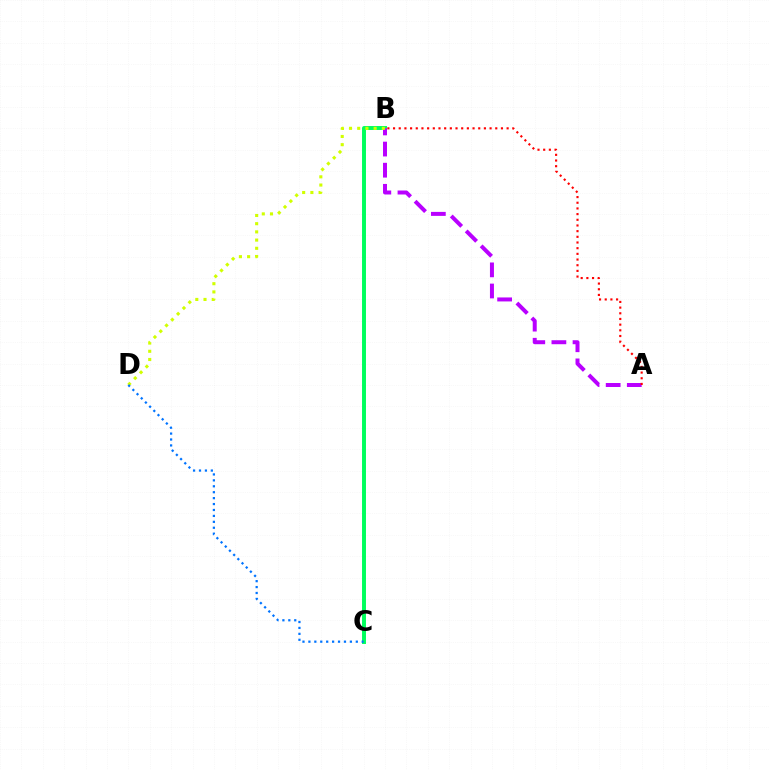{('B', 'C'): [{'color': '#00ff5c', 'line_style': 'solid', 'thickness': 2.84}], ('A', 'B'): [{'color': '#b900ff', 'line_style': 'dashed', 'thickness': 2.87}, {'color': '#ff0000', 'line_style': 'dotted', 'thickness': 1.54}], ('B', 'D'): [{'color': '#d1ff00', 'line_style': 'dotted', 'thickness': 2.23}], ('C', 'D'): [{'color': '#0074ff', 'line_style': 'dotted', 'thickness': 1.61}]}